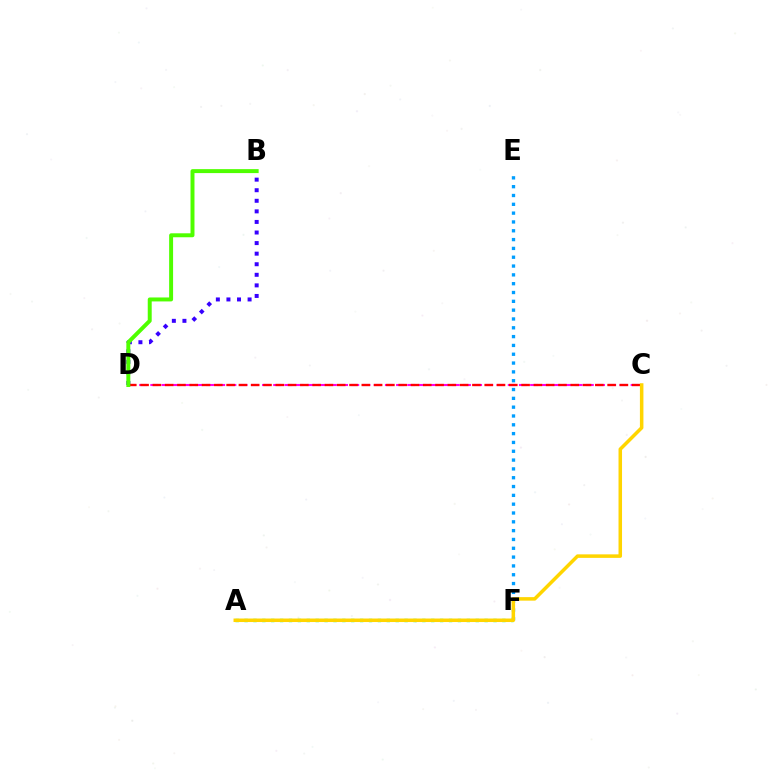{('A', 'F'): [{'color': '#00ff86', 'line_style': 'dotted', 'thickness': 2.42}], ('C', 'D'): [{'color': '#ff00ed', 'line_style': 'dashed', 'thickness': 1.52}, {'color': '#ff0000', 'line_style': 'dashed', 'thickness': 1.67}], ('B', 'D'): [{'color': '#3700ff', 'line_style': 'dotted', 'thickness': 2.87}, {'color': '#4fff00', 'line_style': 'solid', 'thickness': 2.85}], ('E', 'F'): [{'color': '#009eff', 'line_style': 'dotted', 'thickness': 2.4}], ('A', 'C'): [{'color': '#ffd500', 'line_style': 'solid', 'thickness': 2.53}]}